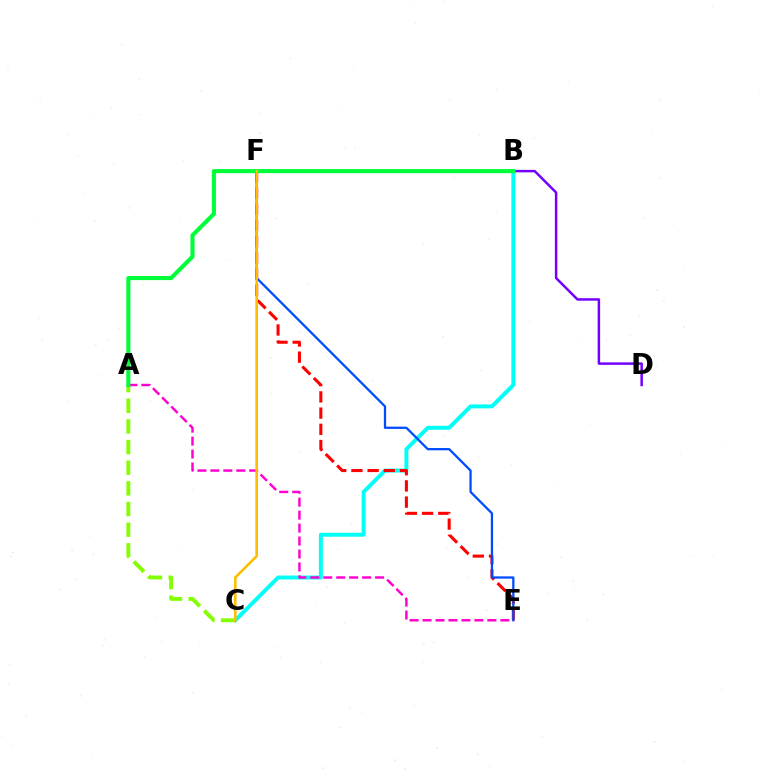{('B', 'D'): [{'color': '#7200ff', 'line_style': 'solid', 'thickness': 1.79}], ('B', 'C'): [{'color': '#00fff6', 'line_style': 'solid', 'thickness': 2.83}], ('A', 'C'): [{'color': '#84ff00', 'line_style': 'dashed', 'thickness': 2.81}], ('E', 'F'): [{'color': '#ff0000', 'line_style': 'dashed', 'thickness': 2.2}, {'color': '#004bff', 'line_style': 'solid', 'thickness': 1.63}], ('A', 'E'): [{'color': '#ff00cf', 'line_style': 'dashed', 'thickness': 1.76}], ('A', 'B'): [{'color': '#00ff39', 'line_style': 'solid', 'thickness': 2.95}], ('C', 'F'): [{'color': '#ffbd00', 'line_style': 'solid', 'thickness': 1.88}]}